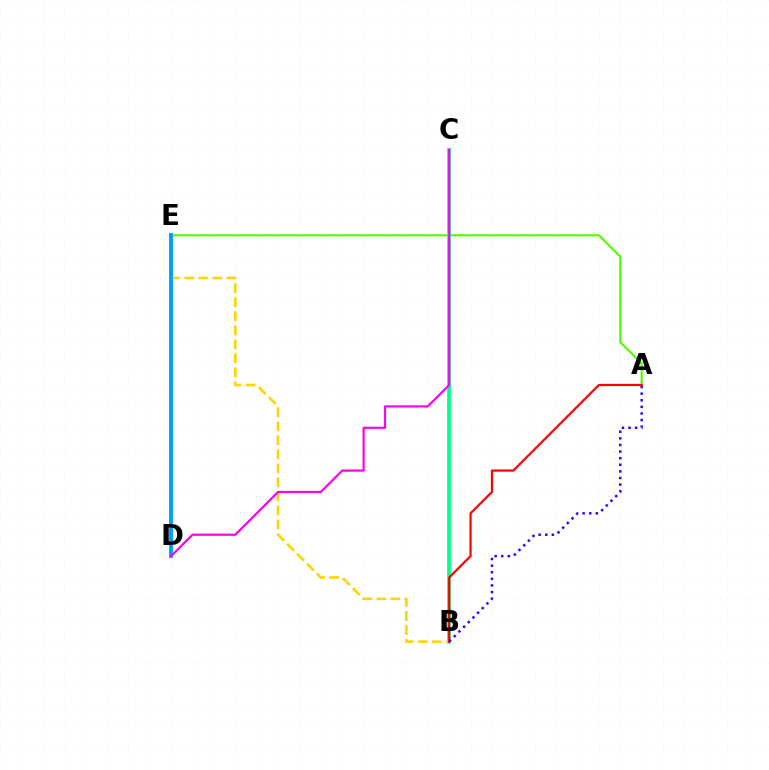{('A', 'E'): [{'color': '#4fff00', 'line_style': 'solid', 'thickness': 1.52}], ('B', 'C'): [{'color': '#00ff86', 'line_style': 'solid', 'thickness': 2.65}], ('B', 'E'): [{'color': '#ffd500', 'line_style': 'dashed', 'thickness': 1.91}], ('A', 'B'): [{'color': '#ff0000', 'line_style': 'solid', 'thickness': 1.59}, {'color': '#3700ff', 'line_style': 'dotted', 'thickness': 1.8}], ('D', 'E'): [{'color': '#009eff', 'line_style': 'solid', 'thickness': 2.79}], ('C', 'D'): [{'color': '#ff00ed', 'line_style': 'solid', 'thickness': 1.58}]}